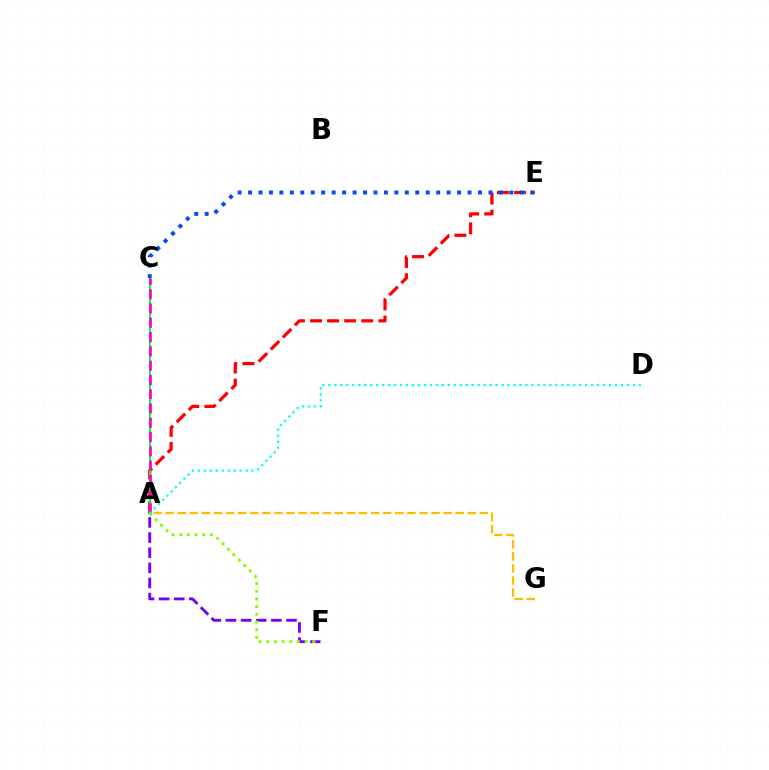{('A', 'E'): [{'color': '#ff0000', 'line_style': 'dashed', 'thickness': 2.32}], ('A', 'F'): [{'color': '#7200ff', 'line_style': 'dashed', 'thickness': 2.06}, {'color': '#84ff00', 'line_style': 'dotted', 'thickness': 2.09}], ('A', 'C'): [{'color': '#00ff39', 'line_style': 'solid', 'thickness': 1.56}, {'color': '#ff00cf', 'line_style': 'dashed', 'thickness': 1.94}], ('A', 'G'): [{'color': '#ffbd00', 'line_style': 'dashed', 'thickness': 1.64}], ('C', 'E'): [{'color': '#004bff', 'line_style': 'dotted', 'thickness': 2.84}], ('A', 'D'): [{'color': '#00fff6', 'line_style': 'dotted', 'thickness': 1.62}]}